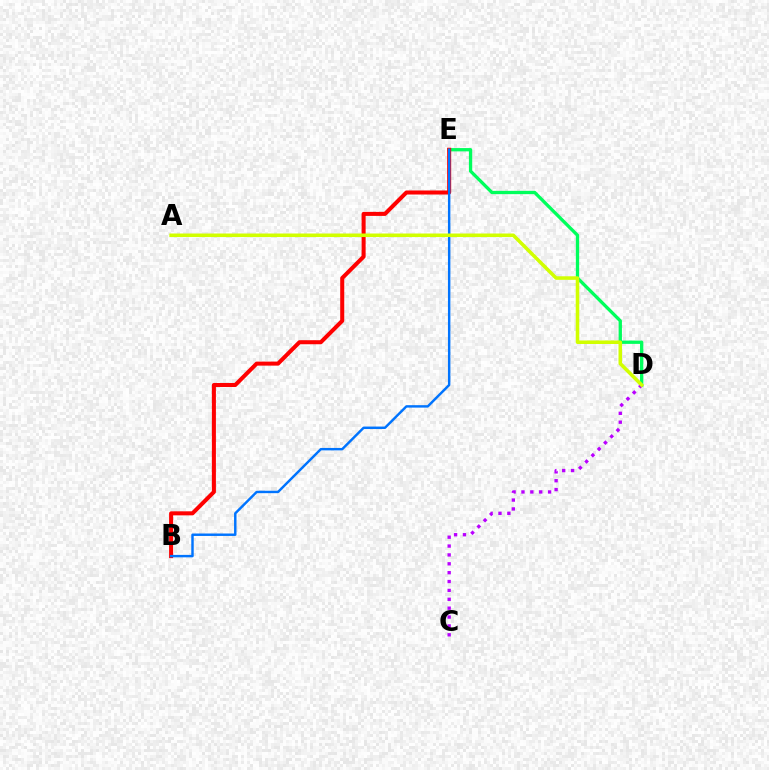{('D', 'E'): [{'color': '#00ff5c', 'line_style': 'solid', 'thickness': 2.38}], ('C', 'D'): [{'color': '#b900ff', 'line_style': 'dotted', 'thickness': 2.41}], ('B', 'E'): [{'color': '#ff0000', 'line_style': 'solid', 'thickness': 2.91}, {'color': '#0074ff', 'line_style': 'solid', 'thickness': 1.76}], ('A', 'D'): [{'color': '#d1ff00', 'line_style': 'solid', 'thickness': 2.55}]}